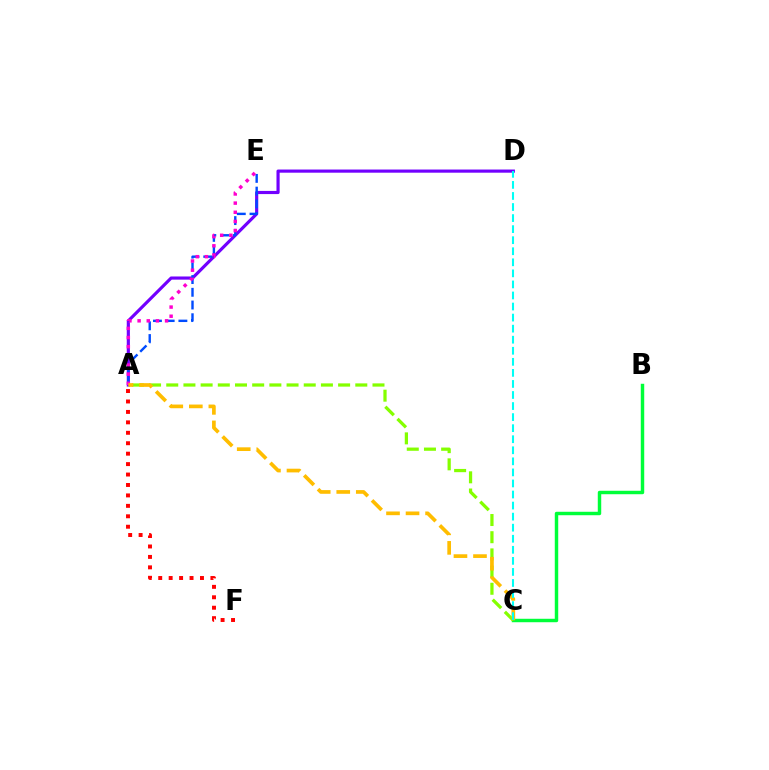{('A', 'D'): [{'color': '#7200ff', 'line_style': 'solid', 'thickness': 2.28}], ('A', 'E'): [{'color': '#004bff', 'line_style': 'dashed', 'thickness': 1.73}, {'color': '#ff00cf', 'line_style': 'dotted', 'thickness': 2.49}], ('B', 'C'): [{'color': '#00ff39', 'line_style': 'solid', 'thickness': 2.48}], ('A', 'C'): [{'color': '#84ff00', 'line_style': 'dashed', 'thickness': 2.33}, {'color': '#ffbd00', 'line_style': 'dashed', 'thickness': 2.65}], ('C', 'D'): [{'color': '#00fff6', 'line_style': 'dashed', 'thickness': 1.5}], ('A', 'F'): [{'color': '#ff0000', 'line_style': 'dotted', 'thickness': 2.84}]}